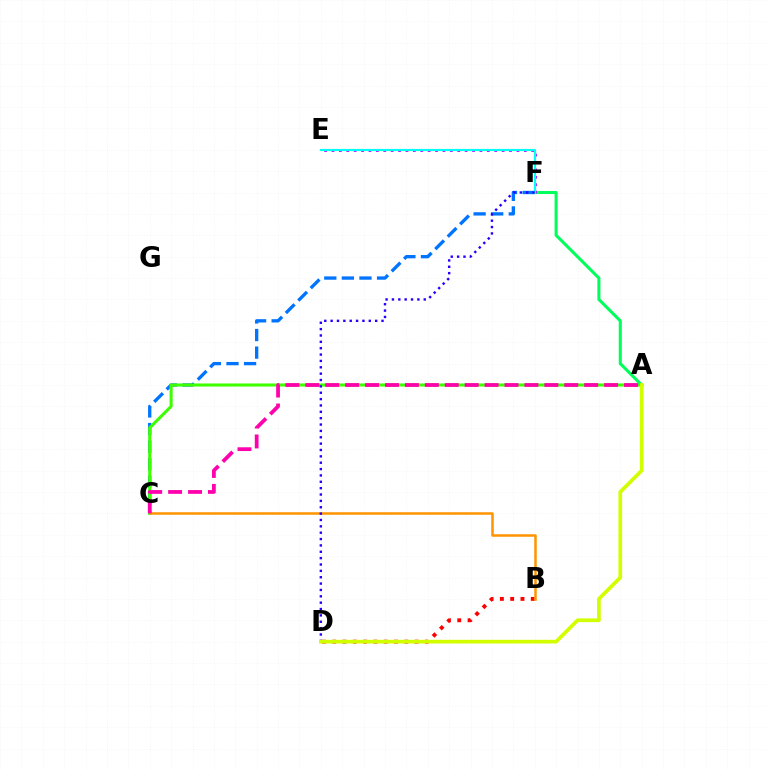{('C', 'F'): [{'color': '#0074ff', 'line_style': 'dashed', 'thickness': 2.39}], ('A', 'C'): [{'color': '#3dff00', 'line_style': 'solid', 'thickness': 2.21}, {'color': '#ff00ac', 'line_style': 'dashed', 'thickness': 2.71}], ('A', 'F'): [{'color': '#00ff5c', 'line_style': 'solid', 'thickness': 2.2}], ('E', 'F'): [{'color': '#b900ff', 'line_style': 'dotted', 'thickness': 2.01}, {'color': '#00fff6', 'line_style': 'solid', 'thickness': 1.56}], ('B', 'D'): [{'color': '#ff0000', 'line_style': 'dotted', 'thickness': 2.8}], ('B', 'C'): [{'color': '#ff9400', 'line_style': 'solid', 'thickness': 1.81}], ('D', 'F'): [{'color': '#2500ff', 'line_style': 'dotted', 'thickness': 1.73}], ('A', 'D'): [{'color': '#d1ff00', 'line_style': 'solid', 'thickness': 2.66}]}